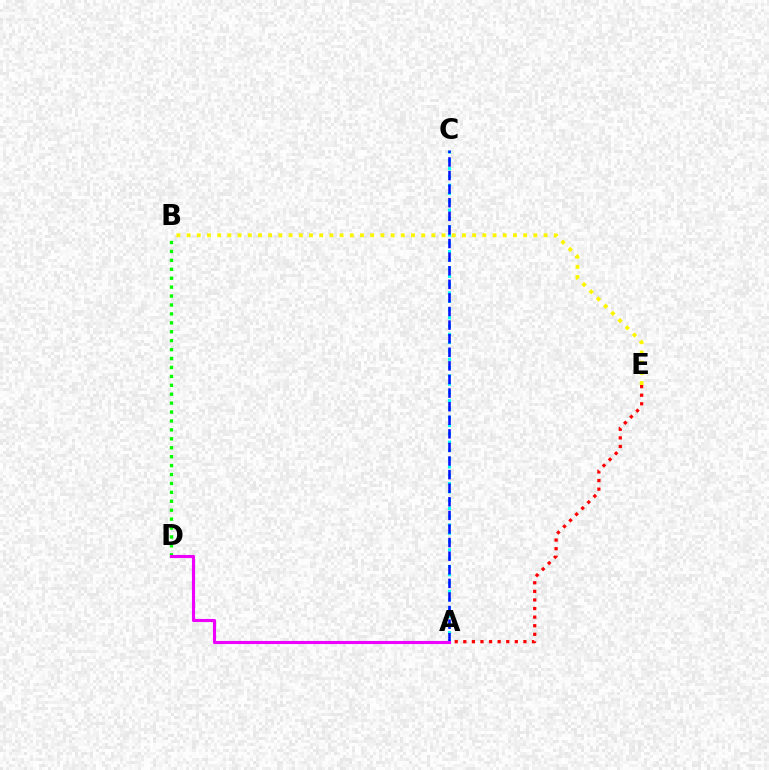{('B', 'D'): [{'color': '#08ff00', 'line_style': 'dotted', 'thickness': 2.42}], ('A', 'E'): [{'color': '#ff0000', 'line_style': 'dotted', 'thickness': 2.33}], ('A', 'C'): [{'color': '#00fff6', 'line_style': 'dotted', 'thickness': 2.25}, {'color': '#0010ff', 'line_style': 'dashed', 'thickness': 1.85}], ('B', 'E'): [{'color': '#fcf500', 'line_style': 'dotted', 'thickness': 2.77}], ('A', 'D'): [{'color': '#ee00ff', 'line_style': 'solid', 'thickness': 2.24}]}